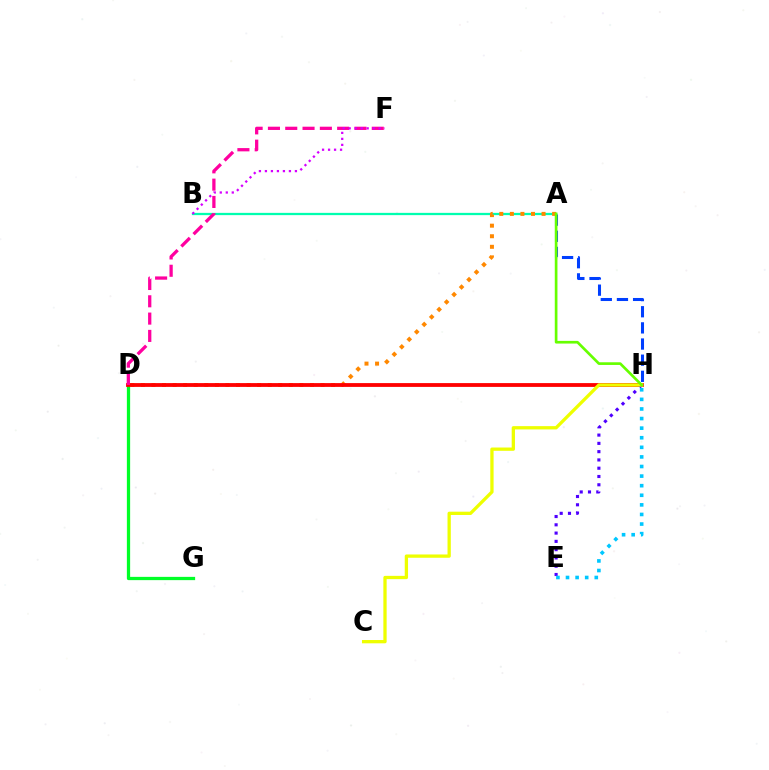{('A', 'B'): [{'color': '#00ffaf', 'line_style': 'solid', 'thickness': 1.63}], ('A', 'D'): [{'color': '#ff8800', 'line_style': 'dotted', 'thickness': 2.87}], ('D', 'G'): [{'color': '#00ff27', 'line_style': 'solid', 'thickness': 2.35}], ('D', 'H'): [{'color': '#ff0000', 'line_style': 'solid', 'thickness': 2.74}], ('D', 'F'): [{'color': '#ff00a0', 'line_style': 'dashed', 'thickness': 2.35}], ('E', 'H'): [{'color': '#4f00ff', 'line_style': 'dotted', 'thickness': 2.25}, {'color': '#00c7ff', 'line_style': 'dotted', 'thickness': 2.61}], ('C', 'H'): [{'color': '#eeff00', 'line_style': 'solid', 'thickness': 2.37}], ('A', 'H'): [{'color': '#003fff', 'line_style': 'dashed', 'thickness': 2.19}, {'color': '#66ff00', 'line_style': 'solid', 'thickness': 1.92}], ('B', 'F'): [{'color': '#d600ff', 'line_style': 'dotted', 'thickness': 1.63}]}